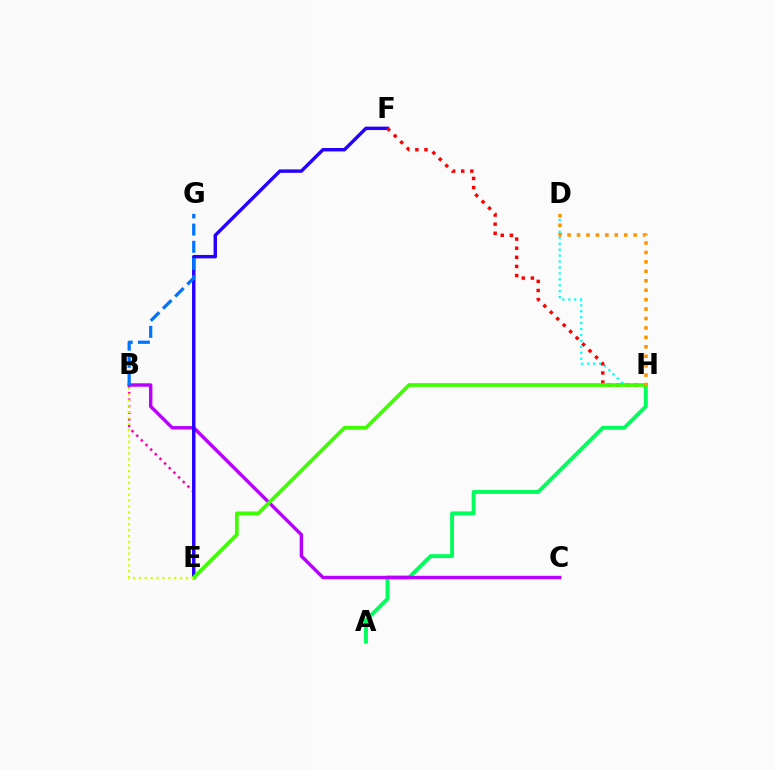{('A', 'H'): [{'color': '#00ff5c', 'line_style': 'solid', 'thickness': 2.79}], ('B', 'E'): [{'color': '#ff00ac', 'line_style': 'dotted', 'thickness': 1.78}, {'color': '#d1ff00', 'line_style': 'dotted', 'thickness': 1.6}], ('B', 'C'): [{'color': '#b900ff', 'line_style': 'solid', 'thickness': 2.46}], ('E', 'F'): [{'color': '#2500ff', 'line_style': 'solid', 'thickness': 2.46}], ('D', 'H'): [{'color': '#00fff6', 'line_style': 'dotted', 'thickness': 1.61}, {'color': '#ff9400', 'line_style': 'dotted', 'thickness': 2.56}], ('B', 'G'): [{'color': '#0074ff', 'line_style': 'dashed', 'thickness': 2.33}], ('F', 'H'): [{'color': '#ff0000', 'line_style': 'dotted', 'thickness': 2.48}], ('E', 'H'): [{'color': '#3dff00', 'line_style': 'solid', 'thickness': 2.65}]}